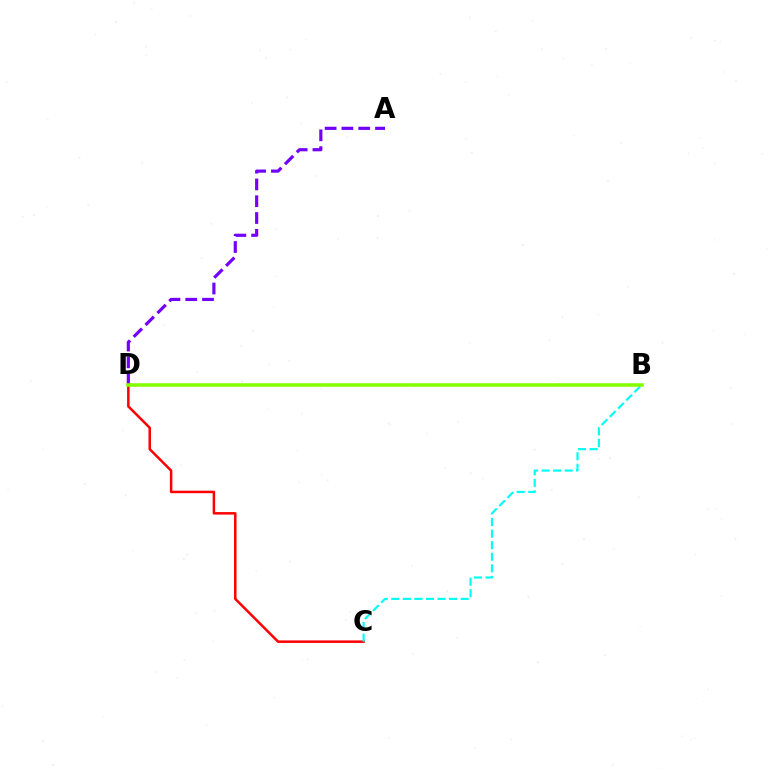{('A', 'D'): [{'color': '#7200ff', 'line_style': 'dashed', 'thickness': 2.28}], ('C', 'D'): [{'color': '#ff0000', 'line_style': 'solid', 'thickness': 1.8}], ('B', 'C'): [{'color': '#00fff6', 'line_style': 'dashed', 'thickness': 1.57}], ('B', 'D'): [{'color': '#84ff00', 'line_style': 'solid', 'thickness': 2.56}]}